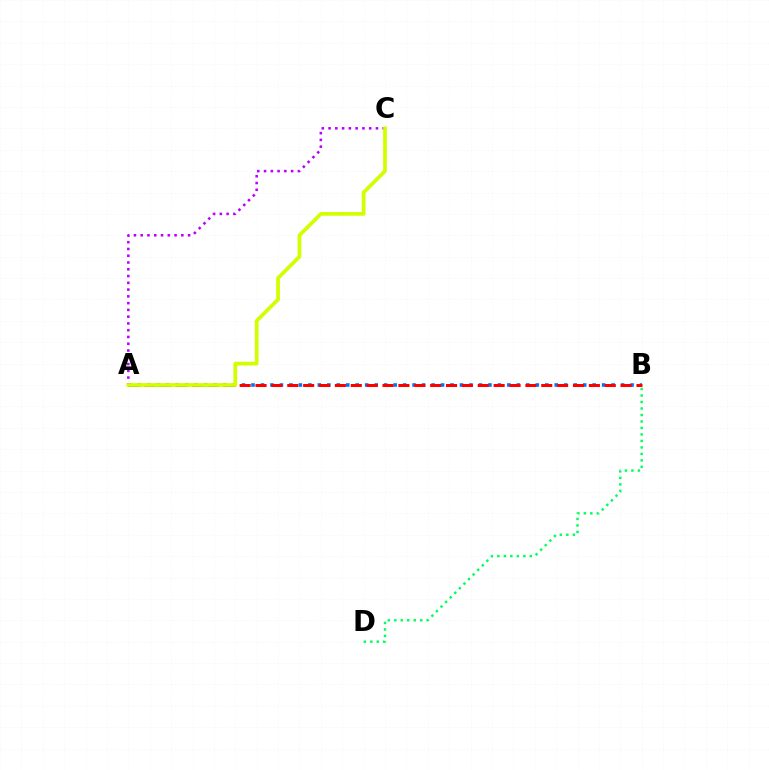{('A', 'B'): [{'color': '#0074ff', 'line_style': 'dotted', 'thickness': 2.57}, {'color': '#ff0000', 'line_style': 'dashed', 'thickness': 2.16}], ('A', 'C'): [{'color': '#b900ff', 'line_style': 'dotted', 'thickness': 1.84}, {'color': '#d1ff00', 'line_style': 'solid', 'thickness': 2.68}], ('B', 'D'): [{'color': '#00ff5c', 'line_style': 'dotted', 'thickness': 1.76}]}